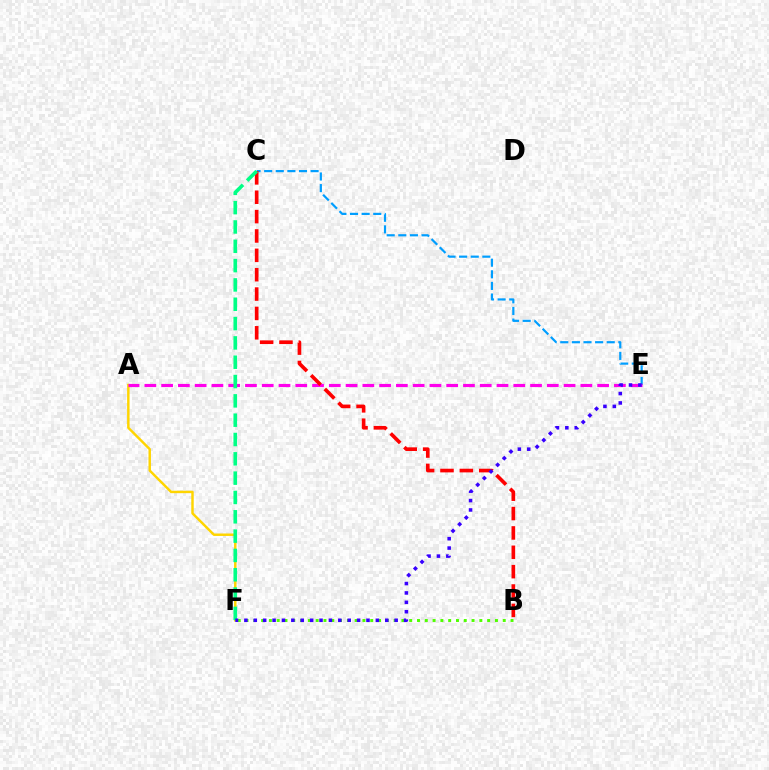{('A', 'F'): [{'color': '#ffd500', 'line_style': 'solid', 'thickness': 1.77}], ('B', 'F'): [{'color': '#4fff00', 'line_style': 'dotted', 'thickness': 2.12}], ('C', 'E'): [{'color': '#009eff', 'line_style': 'dashed', 'thickness': 1.58}], ('A', 'E'): [{'color': '#ff00ed', 'line_style': 'dashed', 'thickness': 2.28}], ('B', 'C'): [{'color': '#ff0000', 'line_style': 'dashed', 'thickness': 2.63}], ('C', 'F'): [{'color': '#00ff86', 'line_style': 'dashed', 'thickness': 2.62}], ('E', 'F'): [{'color': '#3700ff', 'line_style': 'dotted', 'thickness': 2.55}]}